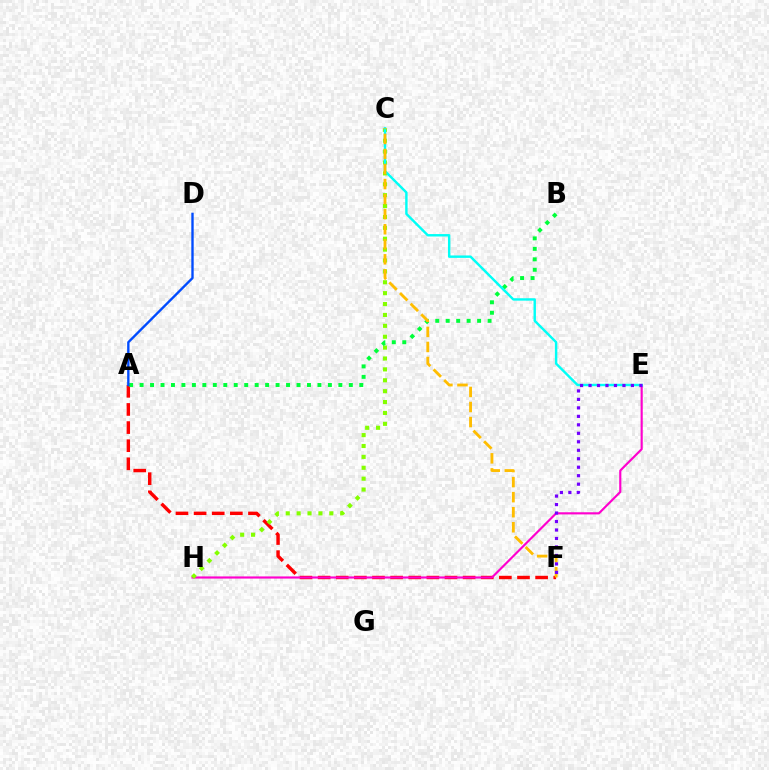{('A', 'F'): [{'color': '#ff0000', 'line_style': 'dashed', 'thickness': 2.46}], ('E', 'H'): [{'color': '#ff00cf', 'line_style': 'solid', 'thickness': 1.55}], ('C', 'H'): [{'color': '#84ff00', 'line_style': 'dotted', 'thickness': 2.96}], ('A', 'B'): [{'color': '#00ff39', 'line_style': 'dotted', 'thickness': 2.84}], ('C', 'E'): [{'color': '#00fff6', 'line_style': 'solid', 'thickness': 1.74}], ('A', 'D'): [{'color': '#004bff', 'line_style': 'solid', 'thickness': 1.7}], ('C', 'F'): [{'color': '#ffbd00', 'line_style': 'dashed', 'thickness': 2.04}], ('E', 'F'): [{'color': '#7200ff', 'line_style': 'dotted', 'thickness': 2.3}]}